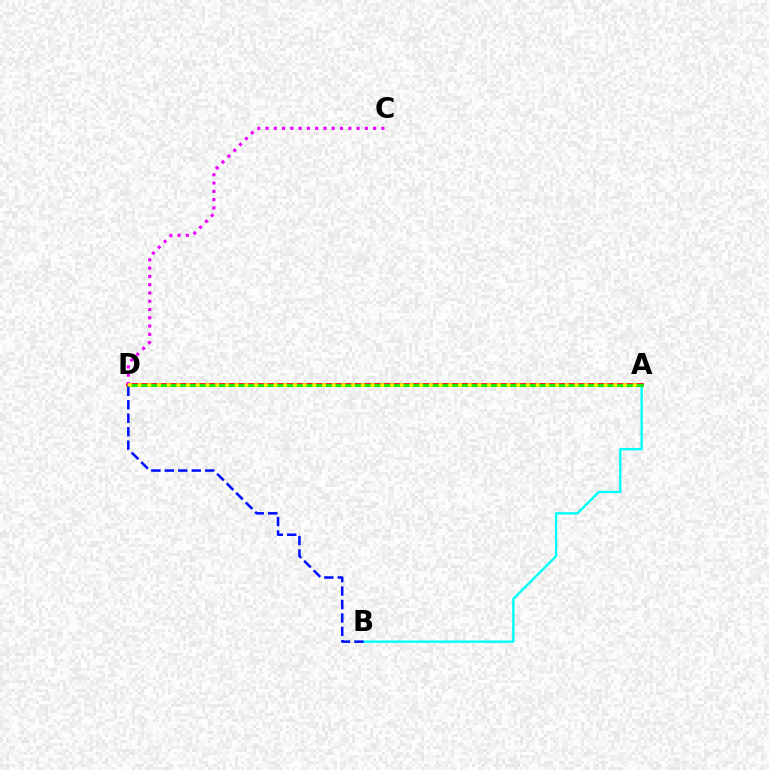{('A', 'B'): [{'color': '#00fff6', 'line_style': 'solid', 'thickness': 1.72}], ('A', 'D'): [{'color': '#ff0000', 'line_style': 'solid', 'thickness': 2.65}, {'color': '#08ff00', 'line_style': 'solid', 'thickness': 1.93}, {'color': '#fcf500', 'line_style': 'dotted', 'thickness': 2.64}], ('C', 'D'): [{'color': '#ee00ff', 'line_style': 'dotted', 'thickness': 2.25}], ('B', 'D'): [{'color': '#0010ff', 'line_style': 'dashed', 'thickness': 1.83}]}